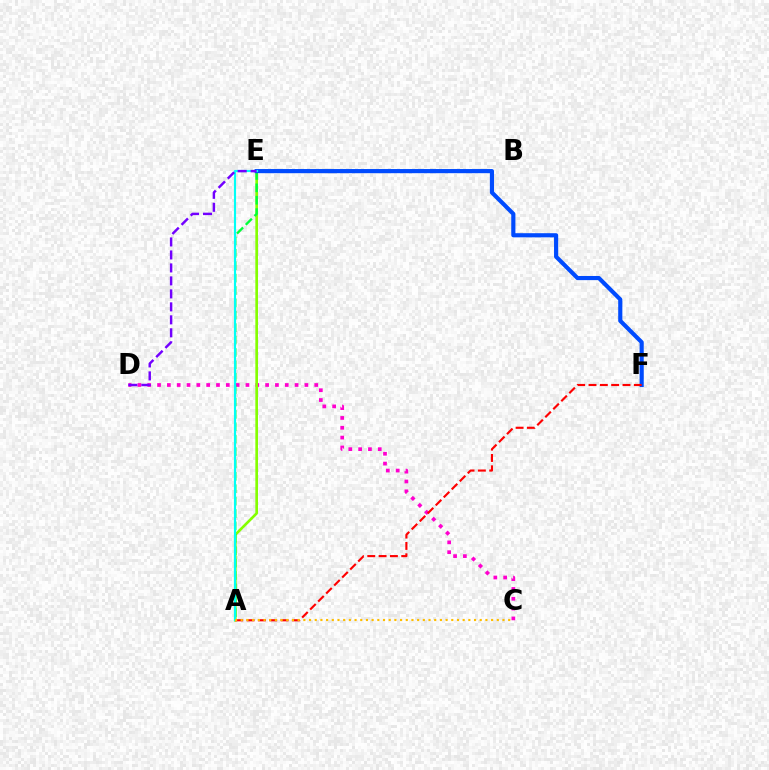{('C', 'D'): [{'color': '#ff00cf', 'line_style': 'dotted', 'thickness': 2.67}], ('A', 'E'): [{'color': '#84ff00', 'line_style': 'solid', 'thickness': 1.91}, {'color': '#00ff39', 'line_style': 'dashed', 'thickness': 1.68}, {'color': '#00fff6', 'line_style': 'solid', 'thickness': 1.54}], ('E', 'F'): [{'color': '#004bff', 'line_style': 'solid', 'thickness': 2.99}], ('A', 'F'): [{'color': '#ff0000', 'line_style': 'dashed', 'thickness': 1.54}], ('D', 'E'): [{'color': '#7200ff', 'line_style': 'dashed', 'thickness': 1.76}], ('A', 'C'): [{'color': '#ffbd00', 'line_style': 'dotted', 'thickness': 1.55}]}